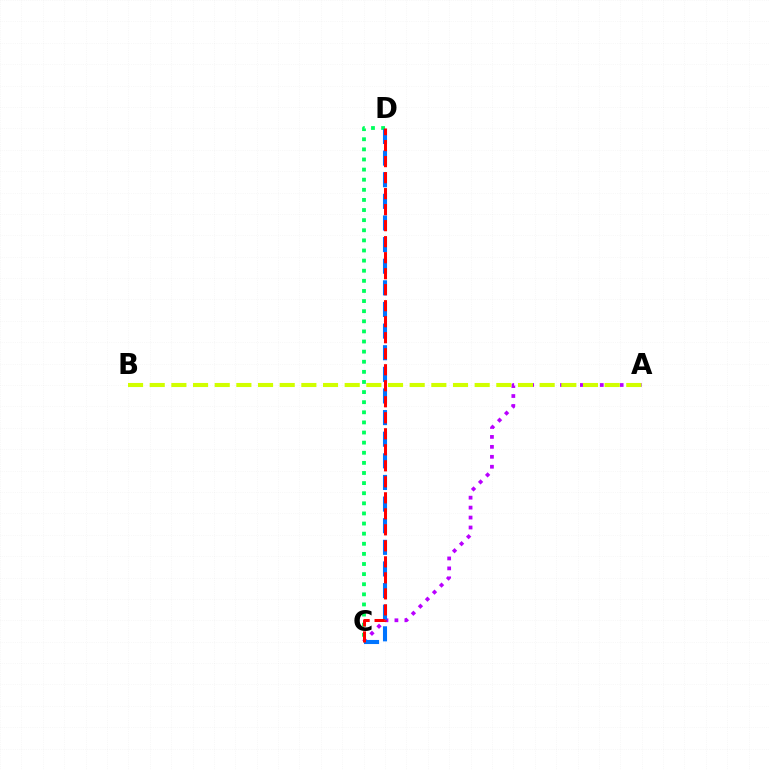{('C', 'D'): [{'color': '#00ff5c', 'line_style': 'dotted', 'thickness': 2.75}, {'color': '#0074ff', 'line_style': 'dashed', 'thickness': 2.94}, {'color': '#ff0000', 'line_style': 'dashed', 'thickness': 2.17}], ('A', 'C'): [{'color': '#b900ff', 'line_style': 'dotted', 'thickness': 2.7}], ('A', 'B'): [{'color': '#d1ff00', 'line_style': 'dashed', 'thickness': 2.94}]}